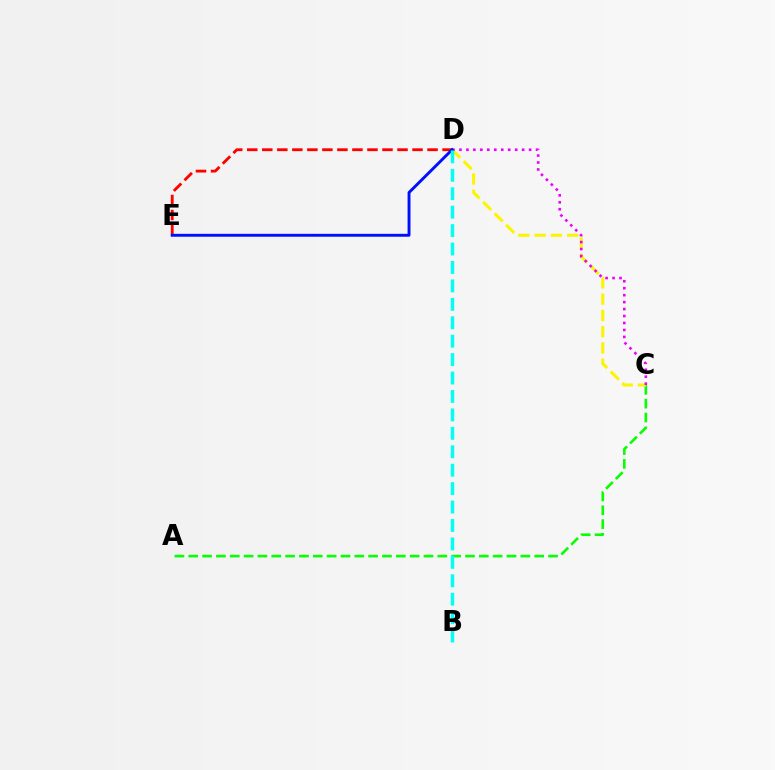{('A', 'C'): [{'color': '#08ff00', 'line_style': 'dashed', 'thickness': 1.88}], ('C', 'D'): [{'color': '#fcf500', 'line_style': 'dashed', 'thickness': 2.21}, {'color': '#ee00ff', 'line_style': 'dotted', 'thickness': 1.89}], ('D', 'E'): [{'color': '#ff0000', 'line_style': 'dashed', 'thickness': 2.04}, {'color': '#0010ff', 'line_style': 'solid', 'thickness': 2.1}], ('B', 'D'): [{'color': '#00fff6', 'line_style': 'dashed', 'thickness': 2.5}]}